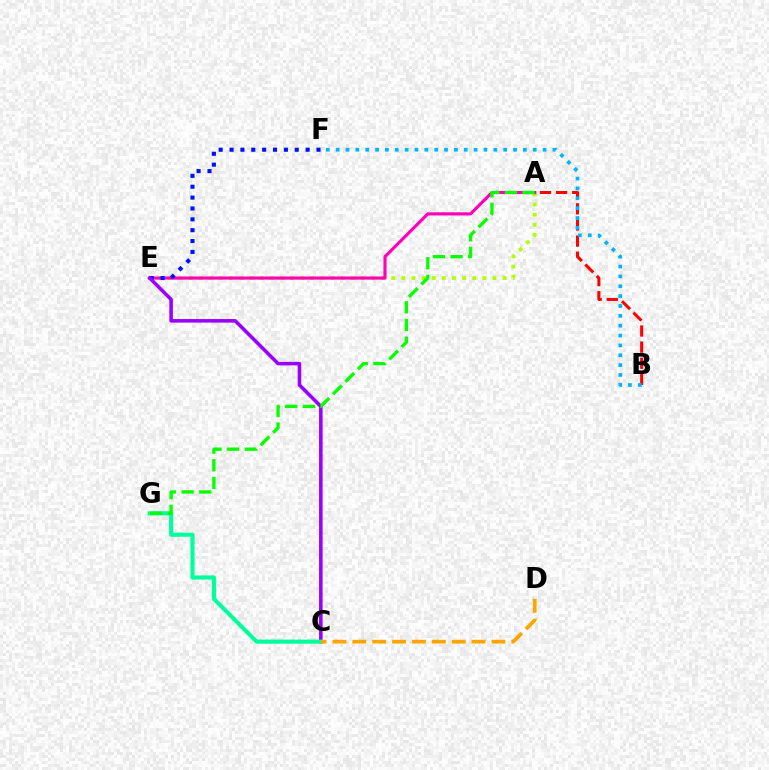{('A', 'E'): [{'color': '#b3ff00', 'line_style': 'dotted', 'thickness': 2.75}, {'color': '#ff00bd', 'line_style': 'solid', 'thickness': 2.27}], ('E', 'F'): [{'color': '#0010ff', 'line_style': 'dotted', 'thickness': 2.95}], ('C', 'E'): [{'color': '#9b00ff', 'line_style': 'solid', 'thickness': 2.57}], ('C', 'G'): [{'color': '#00ff9d', 'line_style': 'solid', 'thickness': 2.97}], ('A', 'B'): [{'color': '#ff0000', 'line_style': 'dashed', 'thickness': 2.19}], ('A', 'G'): [{'color': '#08ff00', 'line_style': 'dashed', 'thickness': 2.4}], ('C', 'D'): [{'color': '#ffa500', 'line_style': 'dashed', 'thickness': 2.7}], ('B', 'F'): [{'color': '#00b5ff', 'line_style': 'dotted', 'thickness': 2.68}]}